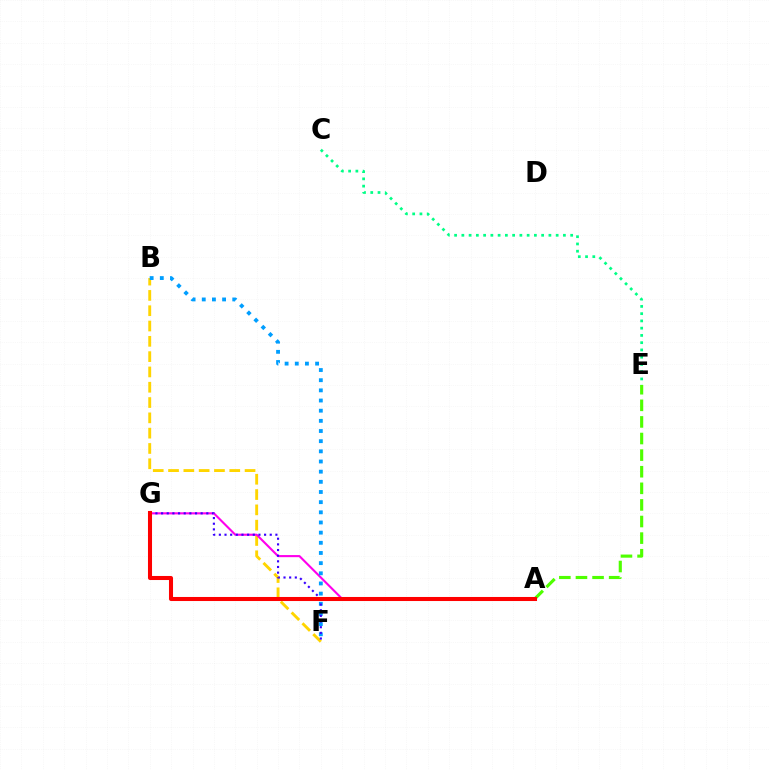{('B', 'F'): [{'color': '#ffd500', 'line_style': 'dashed', 'thickness': 2.08}, {'color': '#009eff', 'line_style': 'dotted', 'thickness': 2.76}], ('C', 'E'): [{'color': '#00ff86', 'line_style': 'dotted', 'thickness': 1.97}], ('A', 'G'): [{'color': '#ff00ed', 'line_style': 'solid', 'thickness': 1.52}, {'color': '#ff0000', 'line_style': 'solid', 'thickness': 2.92}], ('A', 'E'): [{'color': '#4fff00', 'line_style': 'dashed', 'thickness': 2.26}], ('F', 'G'): [{'color': '#3700ff', 'line_style': 'dotted', 'thickness': 1.54}]}